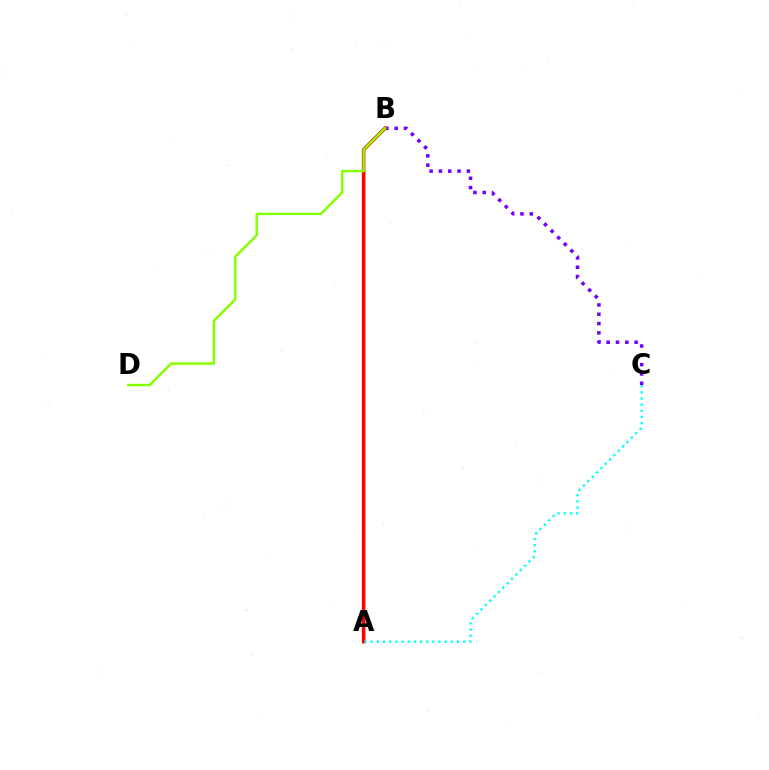{('B', 'C'): [{'color': '#7200ff', 'line_style': 'dotted', 'thickness': 2.53}], ('A', 'B'): [{'color': '#ff0000', 'line_style': 'solid', 'thickness': 2.59}], ('B', 'D'): [{'color': '#84ff00', 'line_style': 'solid', 'thickness': 1.76}], ('A', 'C'): [{'color': '#00fff6', 'line_style': 'dotted', 'thickness': 1.68}]}